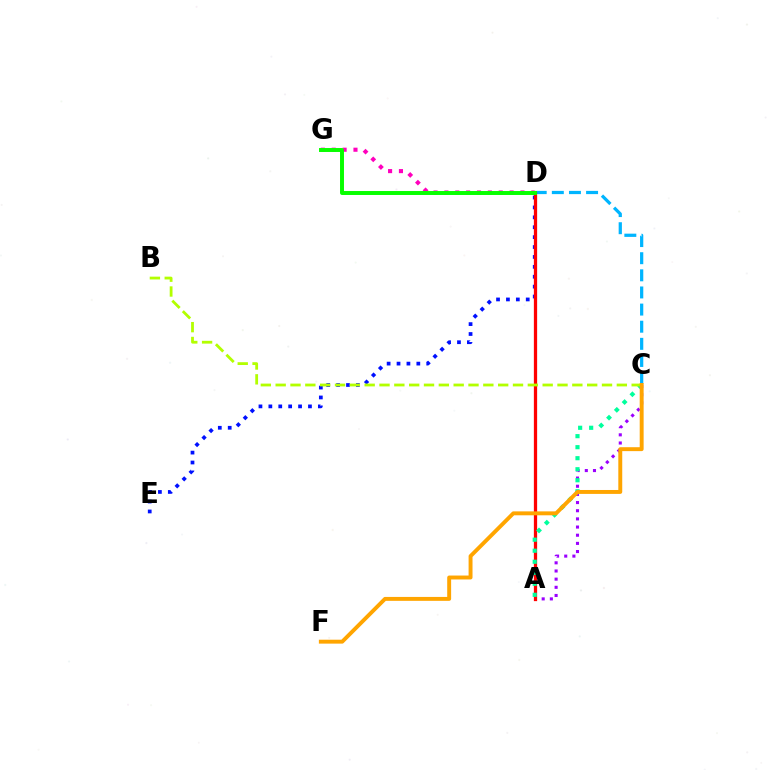{('A', 'C'): [{'color': '#9b00ff', 'line_style': 'dotted', 'thickness': 2.22}, {'color': '#00ff9d', 'line_style': 'dotted', 'thickness': 2.99}], ('C', 'D'): [{'color': '#00b5ff', 'line_style': 'dashed', 'thickness': 2.33}], ('D', 'E'): [{'color': '#0010ff', 'line_style': 'dotted', 'thickness': 2.69}], ('A', 'D'): [{'color': '#ff0000', 'line_style': 'solid', 'thickness': 2.35}], ('D', 'G'): [{'color': '#ff00bd', 'line_style': 'dotted', 'thickness': 2.95}, {'color': '#08ff00', 'line_style': 'solid', 'thickness': 2.85}], ('B', 'C'): [{'color': '#b3ff00', 'line_style': 'dashed', 'thickness': 2.02}], ('C', 'F'): [{'color': '#ffa500', 'line_style': 'solid', 'thickness': 2.82}]}